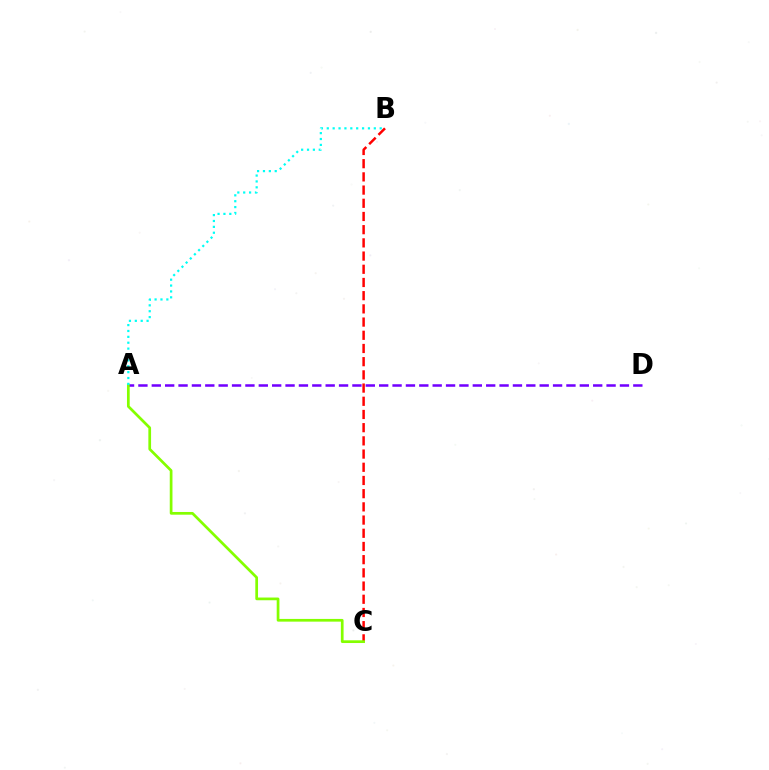{('A', 'D'): [{'color': '#7200ff', 'line_style': 'dashed', 'thickness': 1.82}], ('B', 'C'): [{'color': '#ff0000', 'line_style': 'dashed', 'thickness': 1.79}], ('A', 'C'): [{'color': '#84ff00', 'line_style': 'solid', 'thickness': 1.95}], ('A', 'B'): [{'color': '#00fff6', 'line_style': 'dotted', 'thickness': 1.6}]}